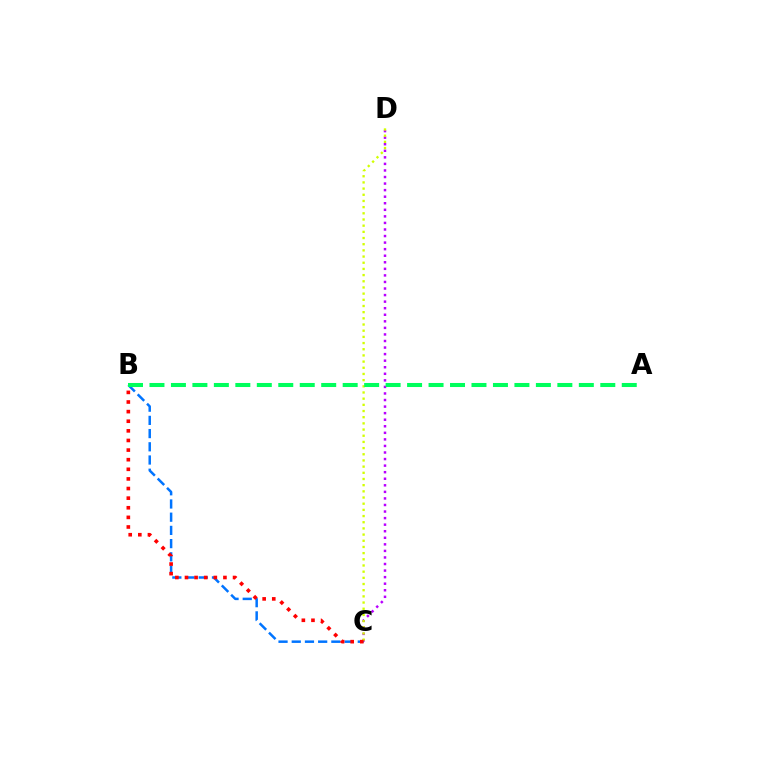{('C', 'D'): [{'color': '#b900ff', 'line_style': 'dotted', 'thickness': 1.78}, {'color': '#d1ff00', 'line_style': 'dotted', 'thickness': 1.68}], ('B', 'C'): [{'color': '#0074ff', 'line_style': 'dashed', 'thickness': 1.79}, {'color': '#ff0000', 'line_style': 'dotted', 'thickness': 2.61}], ('A', 'B'): [{'color': '#00ff5c', 'line_style': 'dashed', 'thickness': 2.92}]}